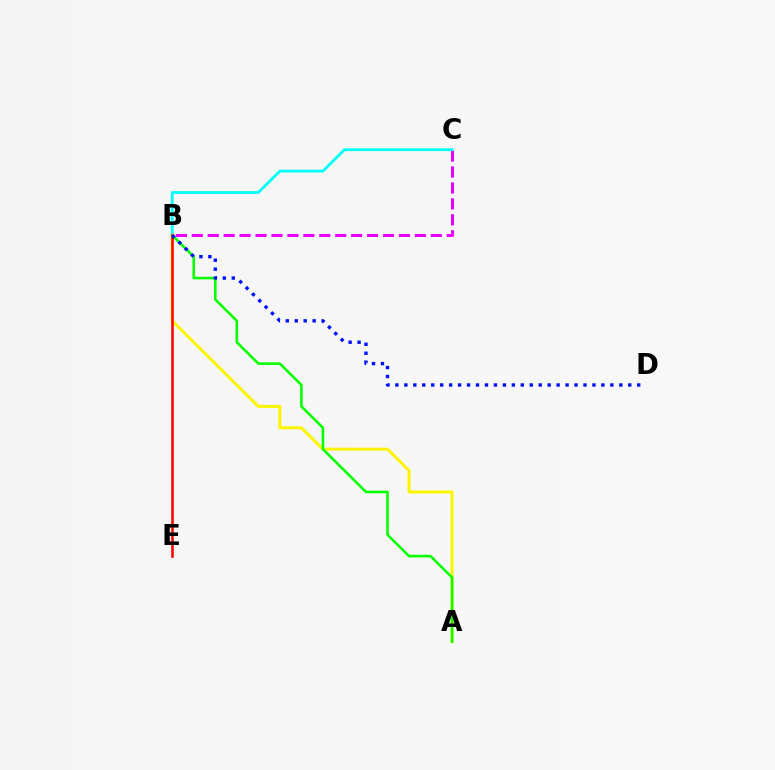{('B', 'C'): [{'color': '#ee00ff', 'line_style': 'dashed', 'thickness': 2.16}, {'color': '#00fff6', 'line_style': 'solid', 'thickness': 2.01}], ('A', 'B'): [{'color': '#fcf500', 'line_style': 'solid', 'thickness': 2.16}, {'color': '#08ff00', 'line_style': 'solid', 'thickness': 1.86}], ('B', 'E'): [{'color': '#ff0000', 'line_style': 'solid', 'thickness': 1.82}], ('B', 'D'): [{'color': '#0010ff', 'line_style': 'dotted', 'thickness': 2.43}]}